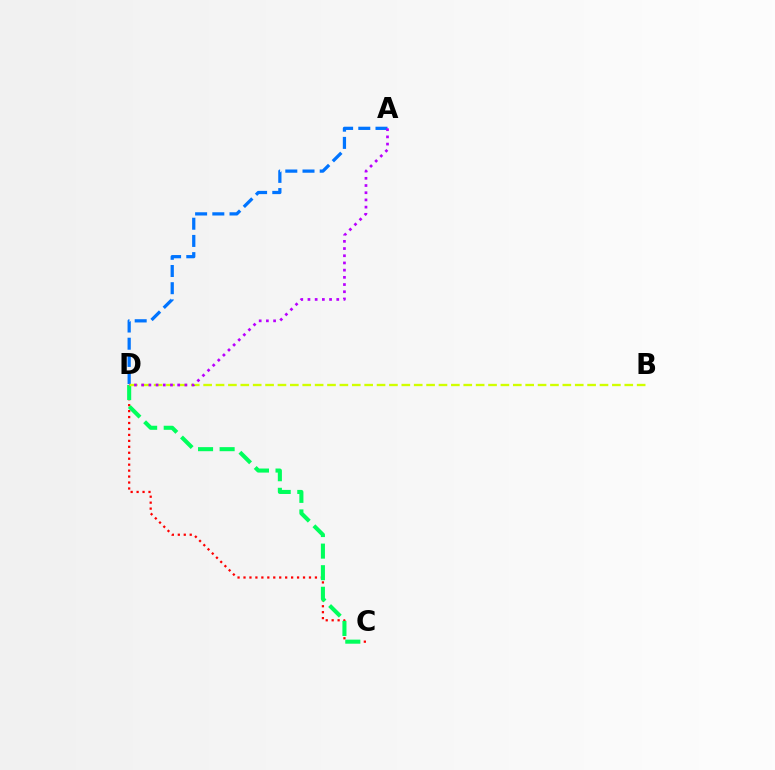{('C', 'D'): [{'color': '#ff0000', 'line_style': 'dotted', 'thickness': 1.62}, {'color': '#00ff5c', 'line_style': 'dashed', 'thickness': 2.93}], ('A', 'D'): [{'color': '#0074ff', 'line_style': 'dashed', 'thickness': 2.34}, {'color': '#b900ff', 'line_style': 'dotted', 'thickness': 1.96}], ('B', 'D'): [{'color': '#d1ff00', 'line_style': 'dashed', 'thickness': 1.68}]}